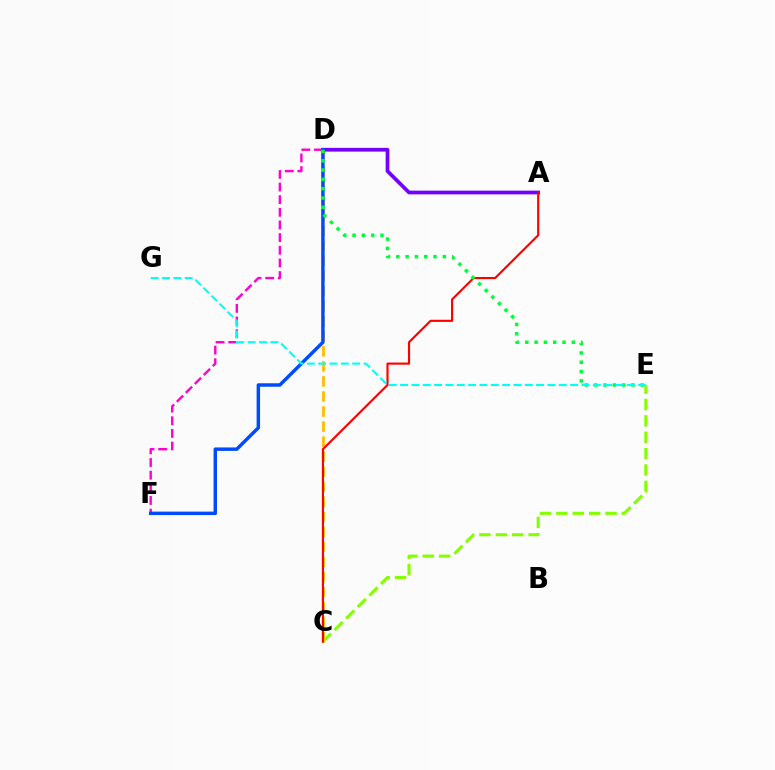{('D', 'F'): [{'color': '#ff00cf', 'line_style': 'dashed', 'thickness': 1.72}, {'color': '#004bff', 'line_style': 'solid', 'thickness': 2.48}], ('C', 'E'): [{'color': '#84ff00', 'line_style': 'dashed', 'thickness': 2.23}], ('C', 'D'): [{'color': '#ffbd00', 'line_style': 'dashed', 'thickness': 2.04}], ('A', 'D'): [{'color': '#7200ff', 'line_style': 'solid', 'thickness': 2.68}], ('A', 'C'): [{'color': '#ff0000', 'line_style': 'solid', 'thickness': 1.54}], ('D', 'E'): [{'color': '#00ff39', 'line_style': 'dotted', 'thickness': 2.53}], ('E', 'G'): [{'color': '#00fff6', 'line_style': 'dashed', 'thickness': 1.54}]}